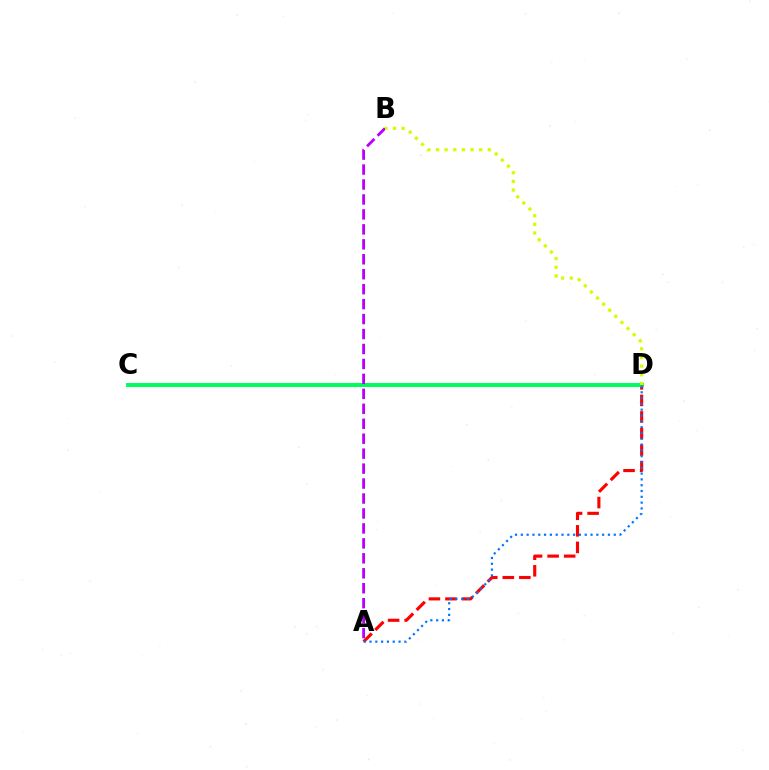{('A', 'D'): [{'color': '#ff0000', 'line_style': 'dashed', 'thickness': 2.25}, {'color': '#0074ff', 'line_style': 'dotted', 'thickness': 1.58}], ('C', 'D'): [{'color': '#00ff5c', 'line_style': 'solid', 'thickness': 2.88}], ('A', 'B'): [{'color': '#b900ff', 'line_style': 'dashed', 'thickness': 2.03}], ('B', 'D'): [{'color': '#d1ff00', 'line_style': 'dotted', 'thickness': 2.35}]}